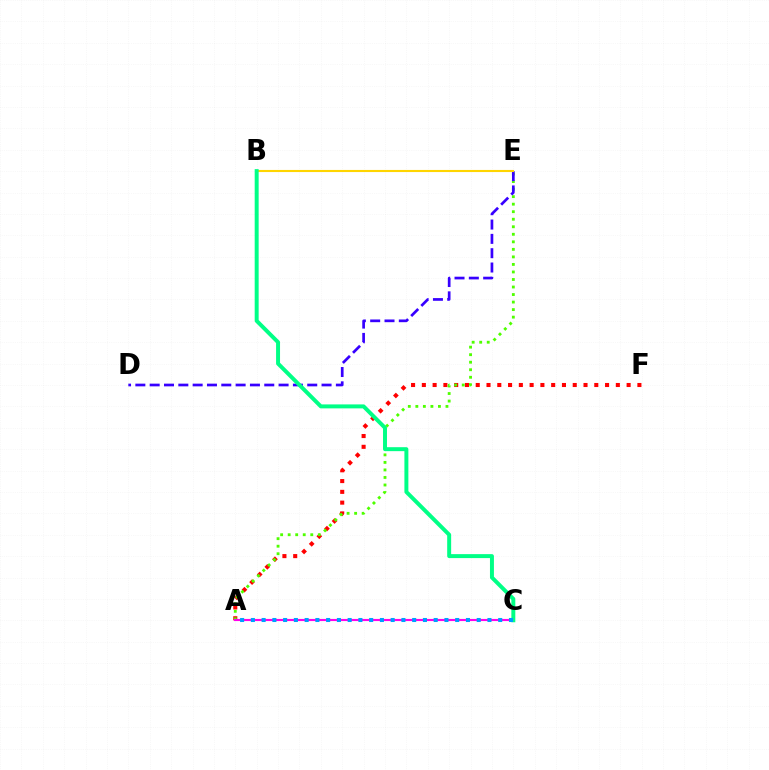{('A', 'F'): [{'color': '#ff0000', 'line_style': 'dotted', 'thickness': 2.93}], ('A', 'E'): [{'color': '#4fff00', 'line_style': 'dotted', 'thickness': 2.05}], ('D', 'E'): [{'color': '#3700ff', 'line_style': 'dashed', 'thickness': 1.95}], ('A', 'C'): [{'color': '#ff00ed', 'line_style': 'solid', 'thickness': 1.54}, {'color': '#009eff', 'line_style': 'dotted', 'thickness': 2.92}], ('B', 'E'): [{'color': '#ffd500', 'line_style': 'solid', 'thickness': 1.52}], ('B', 'C'): [{'color': '#00ff86', 'line_style': 'solid', 'thickness': 2.85}]}